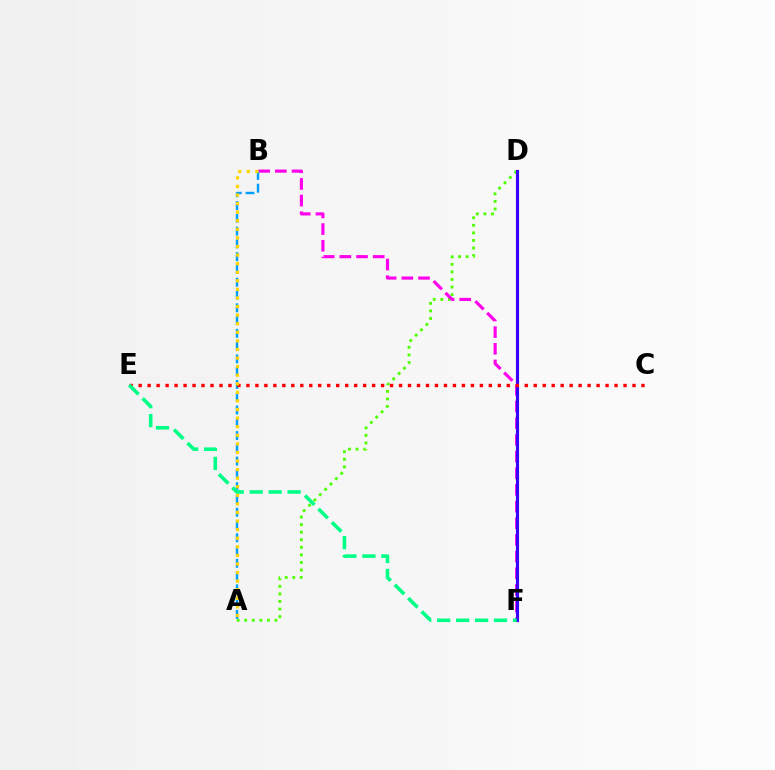{('A', 'D'): [{'color': '#4fff00', 'line_style': 'dotted', 'thickness': 2.06}], ('B', 'F'): [{'color': '#ff00ed', 'line_style': 'dashed', 'thickness': 2.27}], ('D', 'F'): [{'color': '#3700ff', 'line_style': 'solid', 'thickness': 2.25}], ('A', 'B'): [{'color': '#009eff', 'line_style': 'dashed', 'thickness': 1.74}, {'color': '#ffd500', 'line_style': 'dotted', 'thickness': 2.33}], ('C', 'E'): [{'color': '#ff0000', 'line_style': 'dotted', 'thickness': 2.44}], ('E', 'F'): [{'color': '#00ff86', 'line_style': 'dashed', 'thickness': 2.58}]}